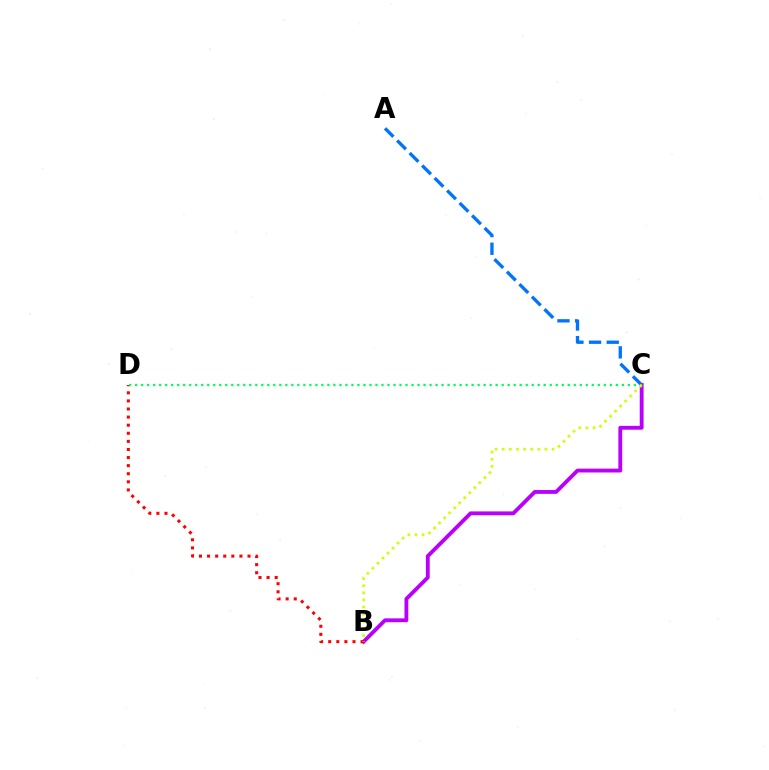{('A', 'C'): [{'color': '#0074ff', 'line_style': 'dashed', 'thickness': 2.4}], ('B', 'C'): [{'color': '#b900ff', 'line_style': 'solid', 'thickness': 2.77}, {'color': '#d1ff00', 'line_style': 'dotted', 'thickness': 1.93}], ('B', 'D'): [{'color': '#ff0000', 'line_style': 'dotted', 'thickness': 2.2}], ('C', 'D'): [{'color': '#00ff5c', 'line_style': 'dotted', 'thickness': 1.63}]}